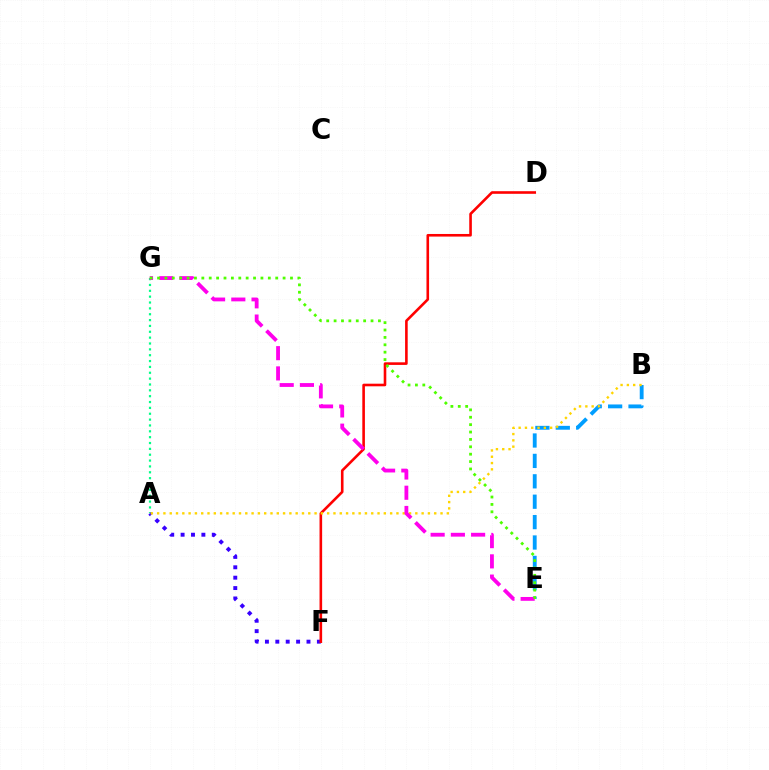{('A', 'G'): [{'color': '#00ff86', 'line_style': 'dotted', 'thickness': 1.59}], ('B', 'E'): [{'color': '#009eff', 'line_style': 'dashed', 'thickness': 2.77}], ('A', 'F'): [{'color': '#3700ff', 'line_style': 'dotted', 'thickness': 2.82}], ('D', 'F'): [{'color': '#ff0000', 'line_style': 'solid', 'thickness': 1.88}], ('A', 'B'): [{'color': '#ffd500', 'line_style': 'dotted', 'thickness': 1.71}], ('E', 'G'): [{'color': '#ff00ed', 'line_style': 'dashed', 'thickness': 2.75}, {'color': '#4fff00', 'line_style': 'dotted', 'thickness': 2.01}]}